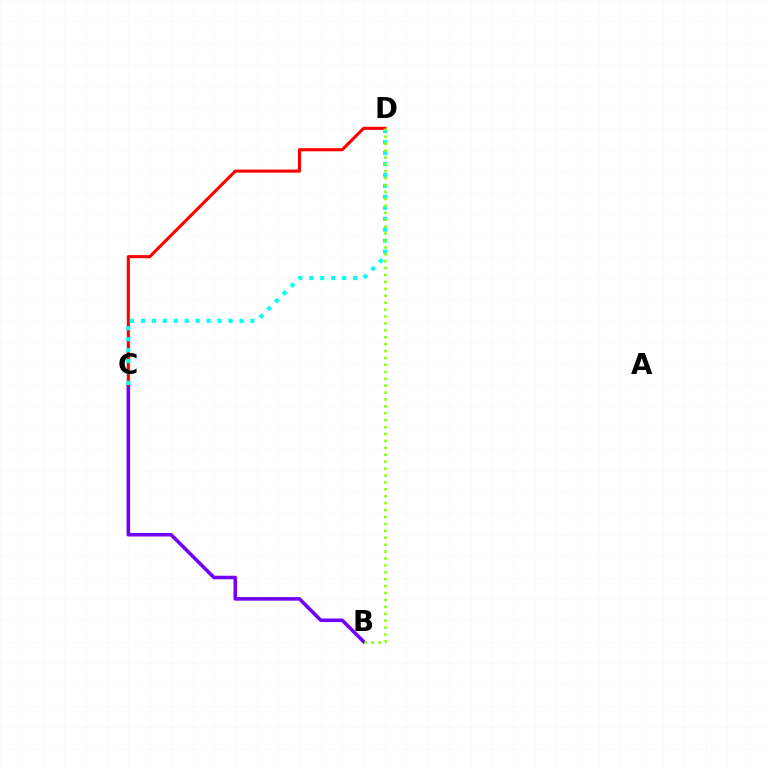{('B', 'C'): [{'color': '#7200ff', 'line_style': 'solid', 'thickness': 2.55}], ('C', 'D'): [{'color': '#ff0000', 'line_style': 'solid', 'thickness': 2.23}, {'color': '#00fff6', 'line_style': 'dotted', 'thickness': 2.98}], ('B', 'D'): [{'color': '#84ff00', 'line_style': 'dotted', 'thickness': 1.88}]}